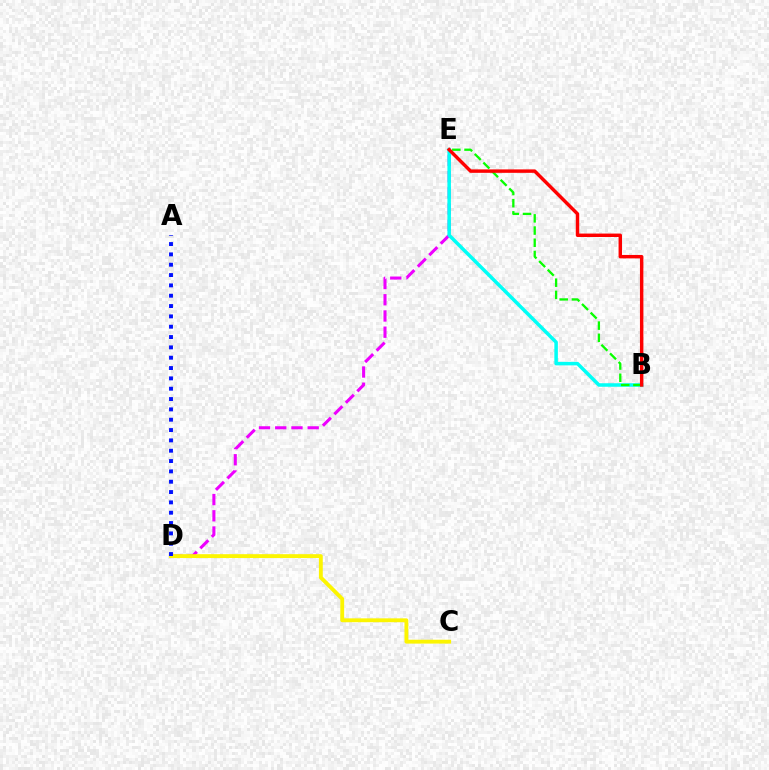{('D', 'E'): [{'color': '#ee00ff', 'line_style': 'dashed', 'thickness': 2.2}], ('C', 'D'): [{'color': '#fcf500', 'line_style': 'solid', 'thickness': 2.78}], ('A', 'D'): [{'color': '#0010ff', 'line_style': 'dotted', 'thickness': 2.81}], ('B', 'E'): [{'color': '#00fff6', 'line_style': 'solid', 'thickness': 2.53}, {'color': '#08ff00', 'line_style': 'dashed', 'thickness': 1.66}, {'color': '#ff0000', 'line_style': 'solid', 'thickness': 2.47}]}